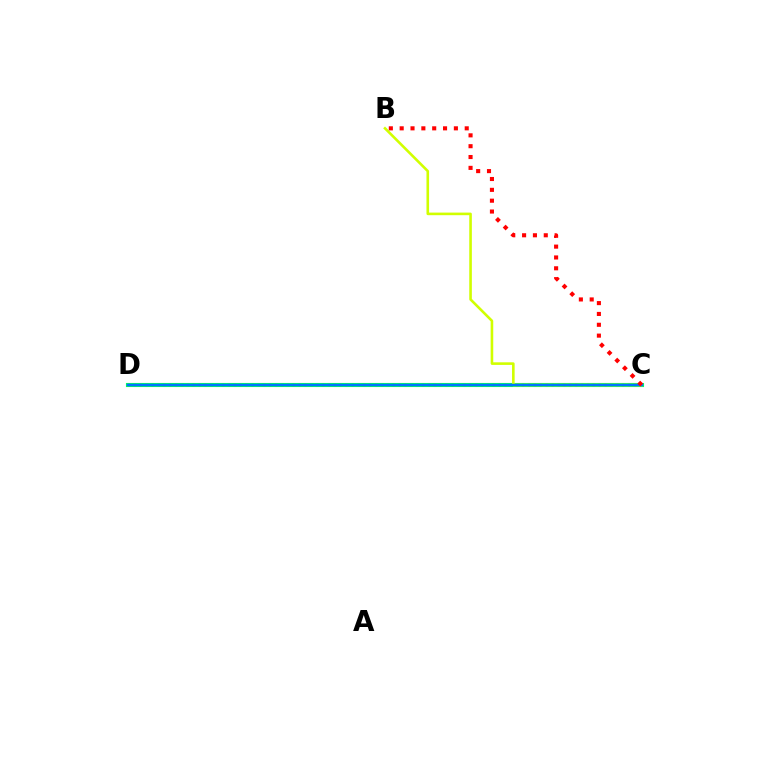{('C', 'D'): [{'color': '#00ff5c', 'line_style': 'solid', 'thickness': 2.95}, {'color': '#b900ff', 'line_style': 'dotted', 'thickness': 1.6}, {'color': '#0074ff', 'line_style': 'solid', 'thickness': 1.74}], ('B', 'C'): [{'color': '#d1ff00', 'line_style': 'solid', 'thickness': 1.87}, {'color': '#ff0000', 'line_style': 'dotted', 'thickness': 2.95}]}